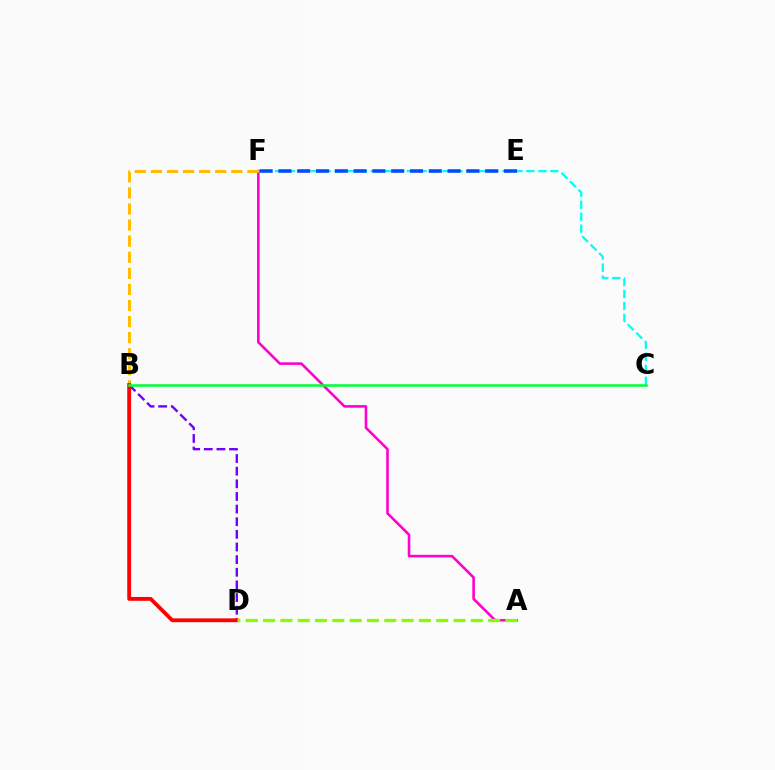{('A', 'F'): [{'color': '#ff00cf', 'line_style': 'solid', 'thickness': 1.87}], ('C', 'F'): [{'color': '#00fff6', 'line_style': 'dashed', 'thickness': 1.63}], ('B', 'D'): [{'color': '#7200ff', 'line_style': 'dashed', 'thickness': 1.72}, {'color': '#ff0000', 'line_style': 'solid', 'thickness': 2.76}], ('E', 'F'): [{'color': '#004bff', 'line_style': 'dashed', 'thickness': 2.55}], ('B', 'F'): [{'color': '#ffbd00', 'line_style': 'dashed', 'thickness': 2.19}], ('A', 'D'): [{'color': '#84ff00', 'line_style': 'dashed', 'thickness': 2.35}], ('B', 'C'): [{'color': '#00ff39', 'line_style': 'solid', 'thickness': 1.83}]}